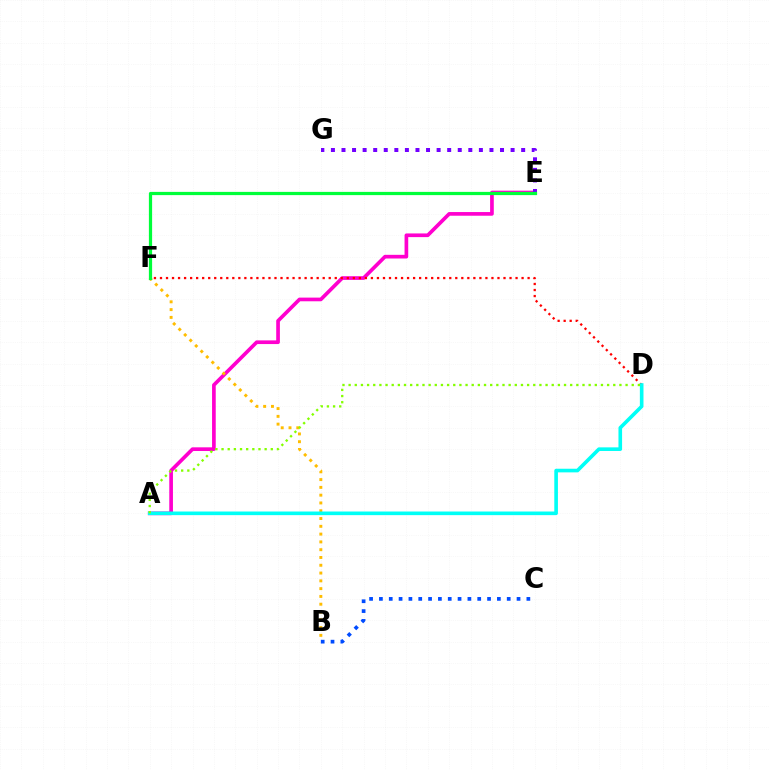{('A', 'E'): [{'color': '#ff00cf', 'line_style': 'solid', 'thickness': 2.65}], ('E', 'G'): [{'color': '#7200ff', 'line_style': 'dotted', 'thickness': 2.87}], ('D', 'F'): [{'color': '#ff0000', 'line_style': 'dotted', 'thickness': 1.64}], ('B', 'F'): [{'color': '#ffbd00', 'line_style': 'dotted', 'thickness': 2.12}], ('E', 'F'): [{'color': '#00ff39', 'line_style': 'solid', 'thickness': 2.32}], ('A', 'D'): [{'color': '#00fff6', 'line_style': 'solid', 'thickness': 2.61}, {'color': '#84ff00', 'line_style': 'dotted', 'thickness': 1.67}], ('B', 'C'): [{'color': '#004bff', 'line_style': 'dotted', 'thickness': 2.67}]}